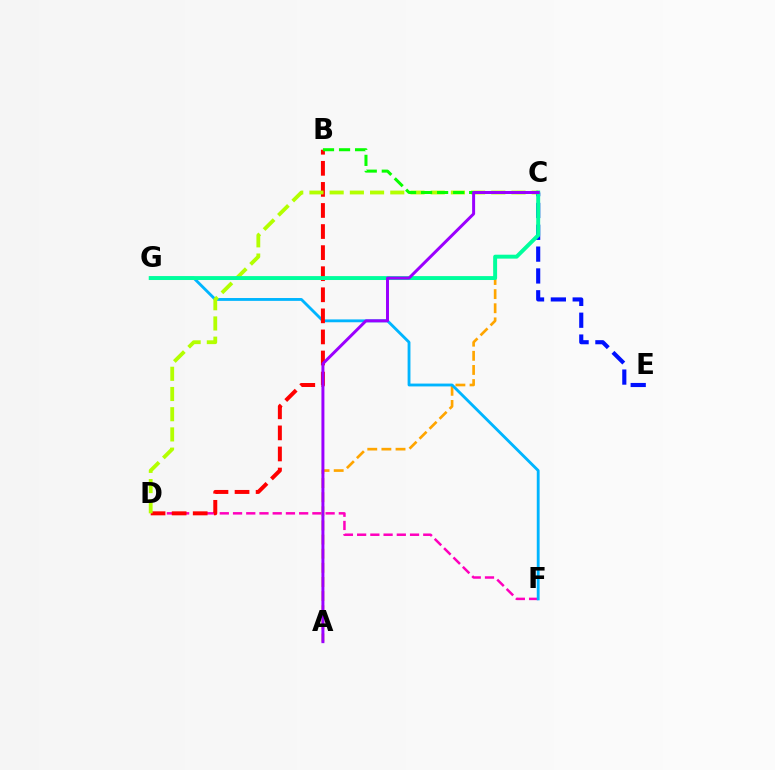{('D', 'F'): [{'color': '#ff00bd', 'line_style': 'dashed', 'thickness': 1.8}], ('A', 'C'): [{'color': '#ffa500', 'line_style': 'dashed', 'thickness': 1.92}, {'color': '#9b00ff', 'line_style': 'solid', 'thickness': 2.14}], ('F', 'G'): [{'color': '#00b5ff', 'line_style': 'solid', 'thickness': 2.05}], ('B', 'D'): [{'color': '#ff0000', 'line_style': 'dashed', 'thickness': 2.86}], ('C', 'D'): [{'color': '#b3ff00', 'line_style': 'dashed', 'thickness': 2.75}], ('B', 'C'): [{'color': '#08ff00', 'line_style': 'dashed', 'thickness': 2.18}], ('C', 'E'): [{'color': '#0010ff', 'line_style': 'dashed', 'thickness': 2.97}], ('C', 'G'): [{'color': '#00ff9d', 'line_style': 'solid', 'thickness': 2.82}]}